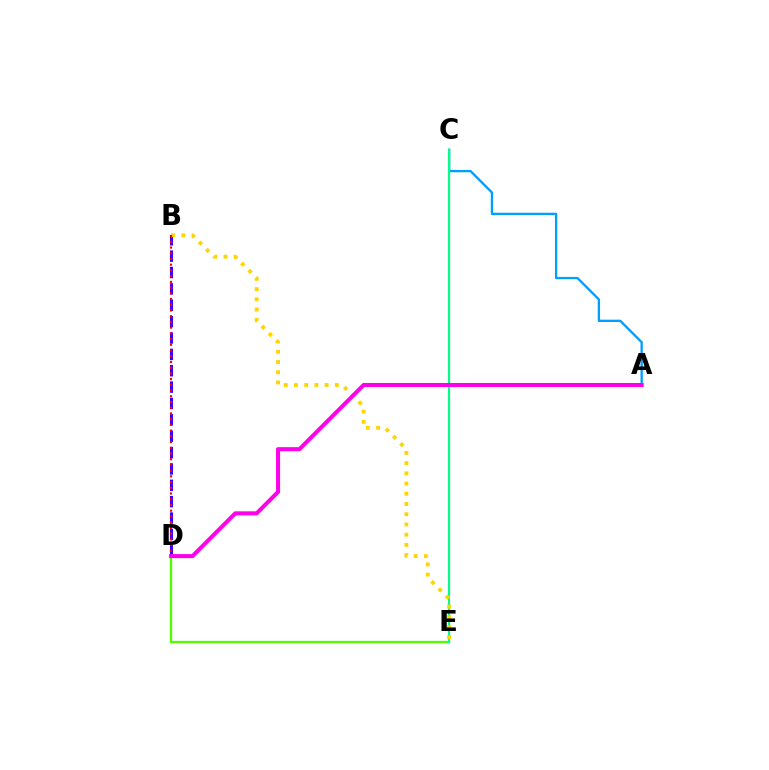{('D', 'E'): [{'color': '#4fff00', 'line_style': 'solid', 'thickness': 1.66}], ('A', 'C'): [{'color': '#009eff', 'line_style': 'solid', 'thickness': 1.66}], ('B', 'D'): [{'color': '#3700ff', 'line_style': 'dashed', 'thickness': 2.22}, {'color': '#ff0000', 'line_style': 'dotted', 'thickness': 1.55}], ('C', 'E'): [{'color': '#00ff86', 'line_style': 'solid', 'thickness': 1.57}], ('B', 'E'): [{'color': '#ffd500', 'line_style': 'dotted', 'thickness': 2.78}], ('A', 'D'): [{'color': '#ff00ed', 'line_style': 'solid', 'thickness': 2.91}]}